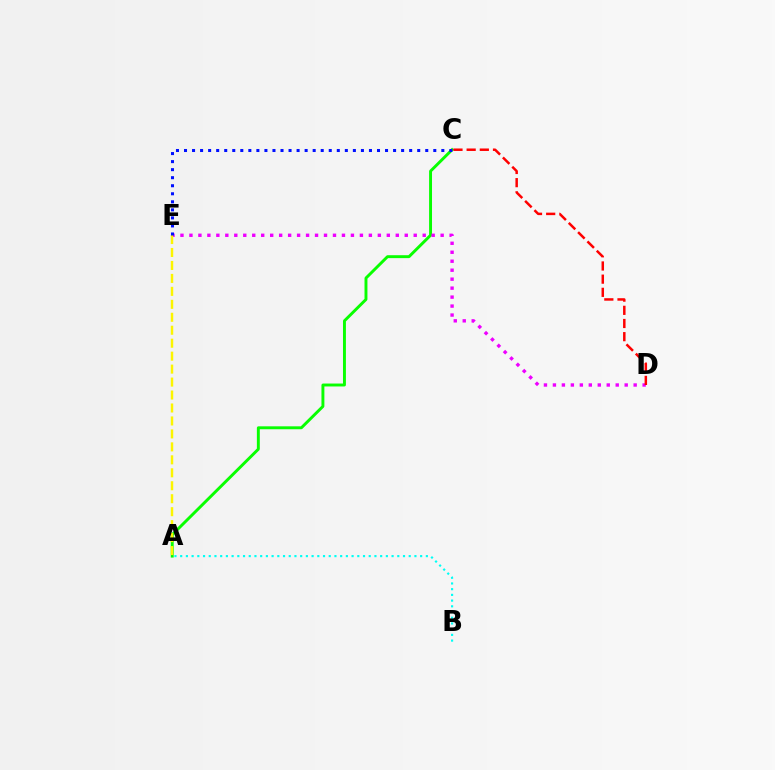{('A', 'C'): [{'color': '#08ff00', 'line_style': 'solid', 'thickness': 2.1}], ('D', 'E'): [{'color': '#ee00ff', 'line_style': 'dotted', 'thickness': 2.44}], ('A', 'E'): [{'color': '#fcf500', 'line_style': 'dashed', 'thickness': 1.76}], ('C', 'D'): [{'color': '#ff0000', 'line_style': 'dashed', 'thickness': 1.79}], ('C', 'E'): [{'color': '#0010ff', 'line_style': 'dotted', 'thickness': 2.18}], ('A', 'B'): [{'color': '#00fff6', 'line_style': 'dotted', 'thickness': 1.55}]}